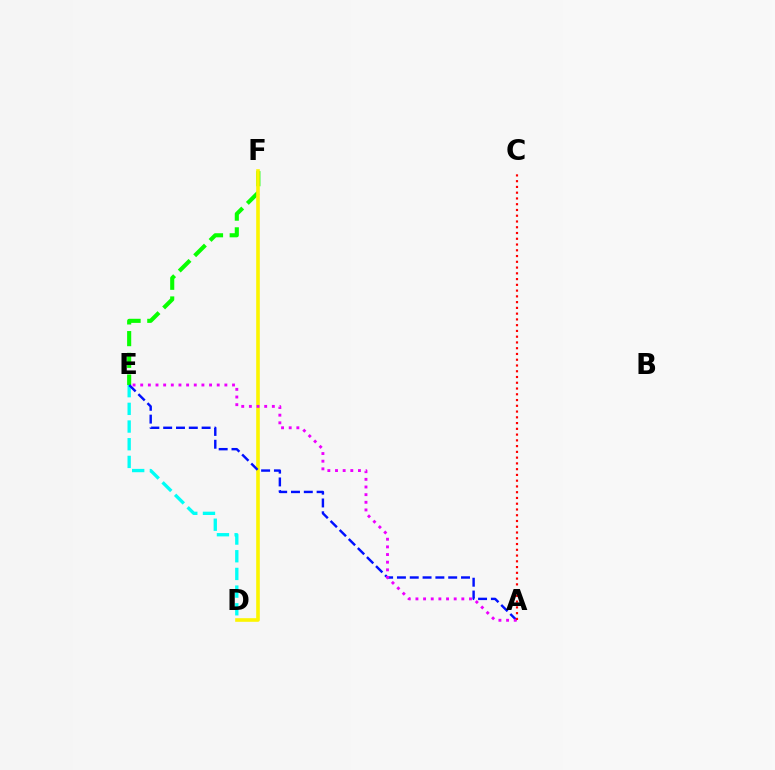{('E', 'F'): [{'color': '#08ff00', 'line_style': 'dashed', 'thickness': 2.95}], ('D', 'F'): [{'color': '#fcf500', 'line_style': 'solid', 'thickness': 2.6}], ('D', 'E'): [{'color': '#00fff6', 'line_style': 'dashed', 'thickness': 2.4}], ('A', 'E'): [{'color': '#0010ff', 'line_style': 'dashed', 'thickness': 1.74}, {'color': '#ee00ff', 'line_style': 'dotted', 'thickness': 2.08}], ('A', 'C'): [{'color': '#ff0000', 'line_style': 'dotted', 'thickness': 1.56}]}